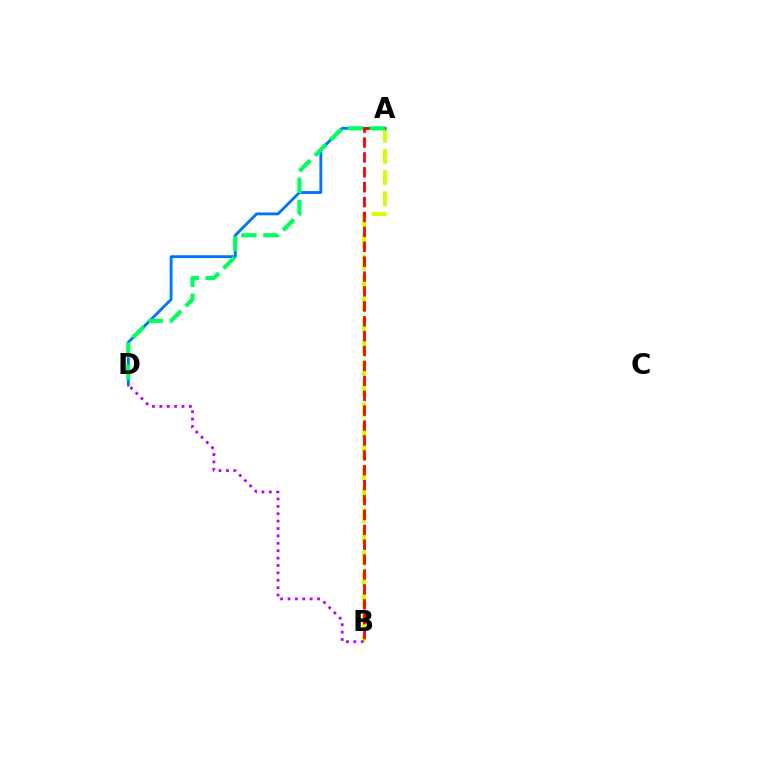{('A', 'B'): [{'color': '#d1ff00', 'line_style': 'dashed', 'thickness': 2.87}, {'color': '#ff0000', 'line_style': 'dashed', 'thickness': 2.02}], ('A', 'D'): [{'color': '#0074ff', 'line_style': 'solid', 'thickness': 2.05}, {'color': '#00ff5c', 'line_style': 'dashed', 'thickness': 2.99}], ('B', 'D'): [{'color': '#b900ff', 'line_style': 'dotted', 'thickness': 2.01}]}